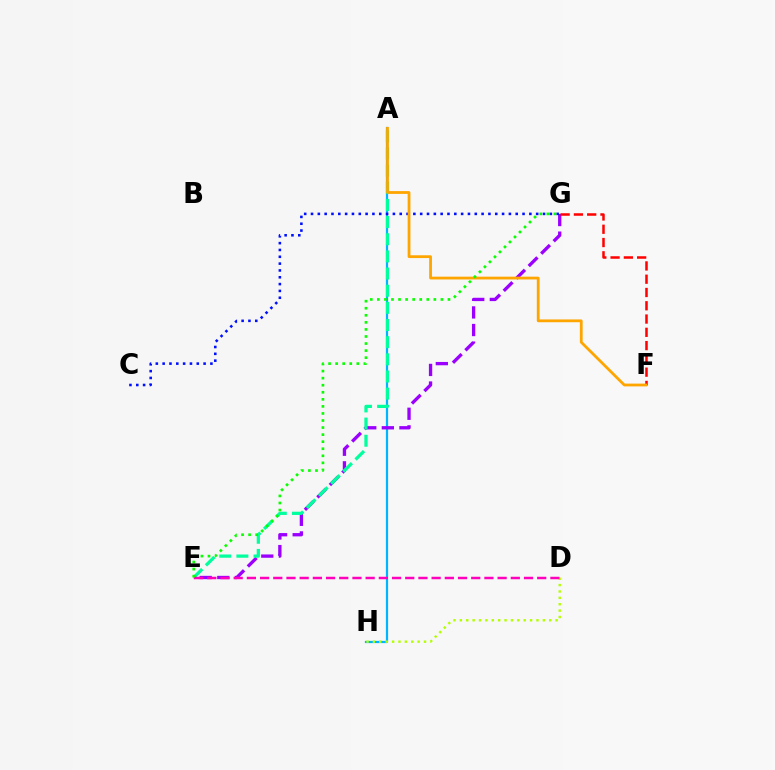{('A', 'H'): [{'color': '#00b5ff', 'line_style': 'solid', 'thickness': 1.6}], ('E', 'G'): [{'color': '#9b00ff', 'line_style': 'dashed', 'thickness': 2.39}, {'color': '#08ff00', 'line_style': 'dotted', 'thickness': 1.92}], ('A', 'E'): [{'color': '#00ff9d', 'line_style': 'dashed', 'thickness': 2.33}], ('D', 'H'): [{'color': '#b3ff00', 'line_style': 'dotted', 'thickness': 1.73}], ('F', 'G'): [{'color': '#ff0000', 'line_style': 'dashed', 'thickness': 1.8}], ('C', 'G'): [{'color': '#0010ff', 'line_style': 'dotted', 'thickness': 1.85}], ('A', 'F'): [{'color': '#ffa500', 'line_style': 'solid', 'thickness': 2.0}], ('D', 'E'): [{'color': '#ff00bd', 'line_style': 'dashed', 'thickness': 1.79}]}